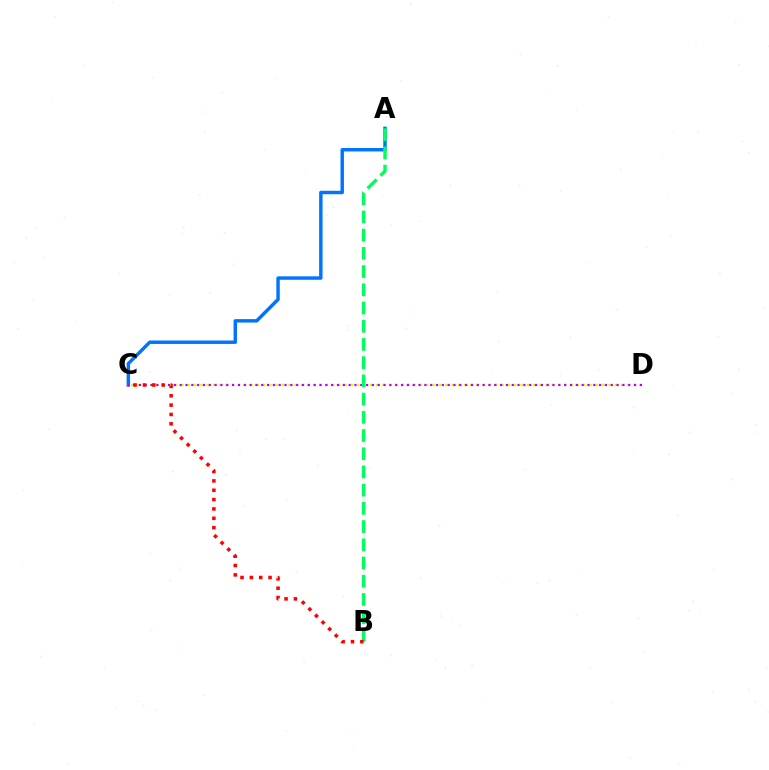{('C', 'D'): [{'color': '#d1ff00', 'line_style': 'dotted', 'thickness': 1.71}, {'color': '#b900ff', 'line_style': 'dotted', 'thickness': 1.58}], ('A', 'C'): [{'color': '#0074ff', 'line_style': 'solid', 'thickness': 2.48}], ('A', 'B'): [{'color': '#00ff5c', 'line_style': 'dashed', 'thickness': 2.47}], ('B', 'C'): [{'color': '#ff0000', 'line_style': 'dotted', 'thickness': 2.54}]}